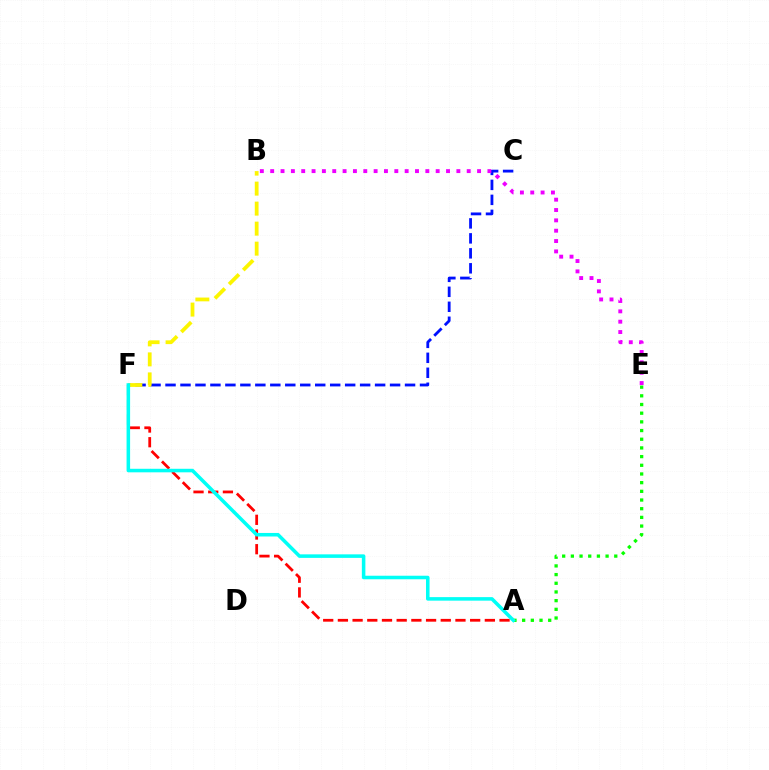{('C', 'F'): [{'color': '#0010ff', 'line_style': 'dashed', 'thickness': 2.03}], ('A', 'E'): [{'color': '#08ff00', 'line_style': 'dotted', 'thickness': 2.36}], ('A', 'F'): [{'color': '#ff0000', 'line_style': 'dashed', 'thickness': 2.0}, {'color': '#00fff6', 'line_style': 'solid', 'thickness': 2.55}], ('B', 'F'): [{'color': '#fcf500', 'line_style': 'dashed', 'thickness': 2.72}], ('B', 'E'): [{'color': '#ee00ff', 'line_style': 'dotted', 'thickness': 2.81}]}